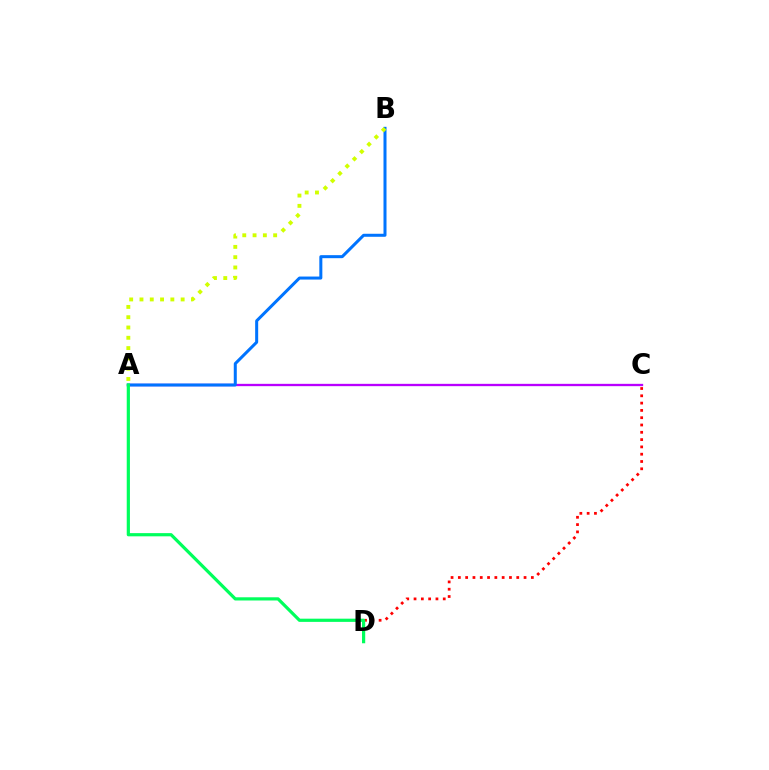{('C', 'D'): [{'color': '#ff0000', 'line_style': 'dotted', 'thickness': 1.98}], ('A', 'C'): [{'color': '#b900ff', 'line_style': 'solid', 'thickness': 1.67}], ('A', 'B'): [{'color': '#0074ff', 'line_style': 'solid', 'thickness': 2.17}, {'color': '#d1ff00', 'line_style': 'dotted', 'thickness': 2.8}], ('A', 'D'): [{'color': '#00ff5c', 'line_style': 'solid', 'thickness': 2.3}]}